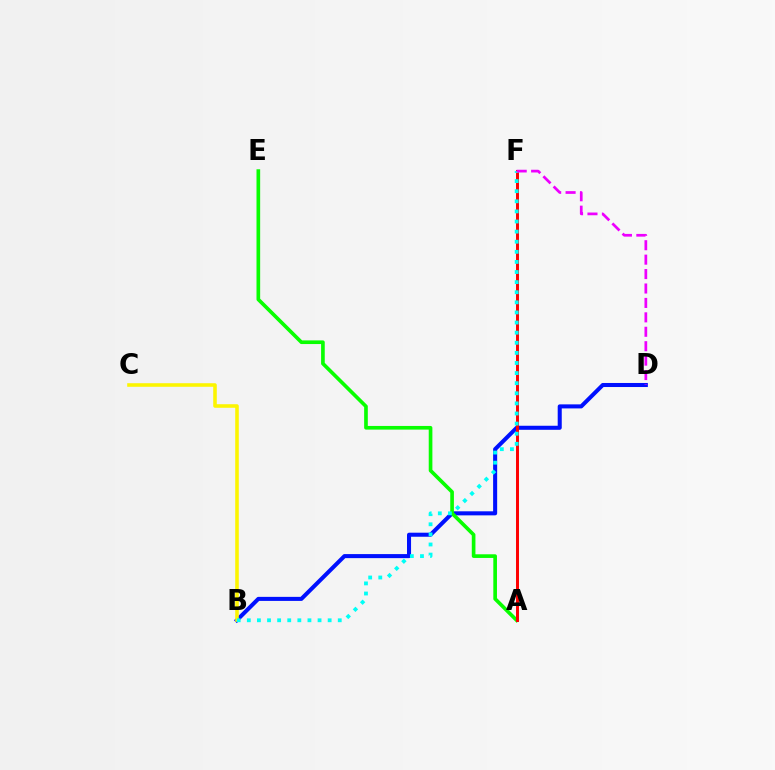{('B', 'D'): [{'color': '#0010ff', 'line_style': 'solid', 'thickness': 2.91}], ('A', 'E'): [{'color': '#08ff00', 'line_style': 'solid', 'thickness': 2.63}], ('B', 'C'): [{'color': '#fcf500', 'line_style': 'solid', 'thickness': 2.57}], ('A', 'F'): [{'color': '#ff0000', 'line_style': 'solid', 'thickness': 2.14}], ('B', 'F'): [{'color': '#00fff6', 'line_style': 'dotted', 'thickness': 2.75}], ('D', 'F'): [{'color': '#ee00ff', 'line_style': 'dashed', 'thickness': 1.96}]}